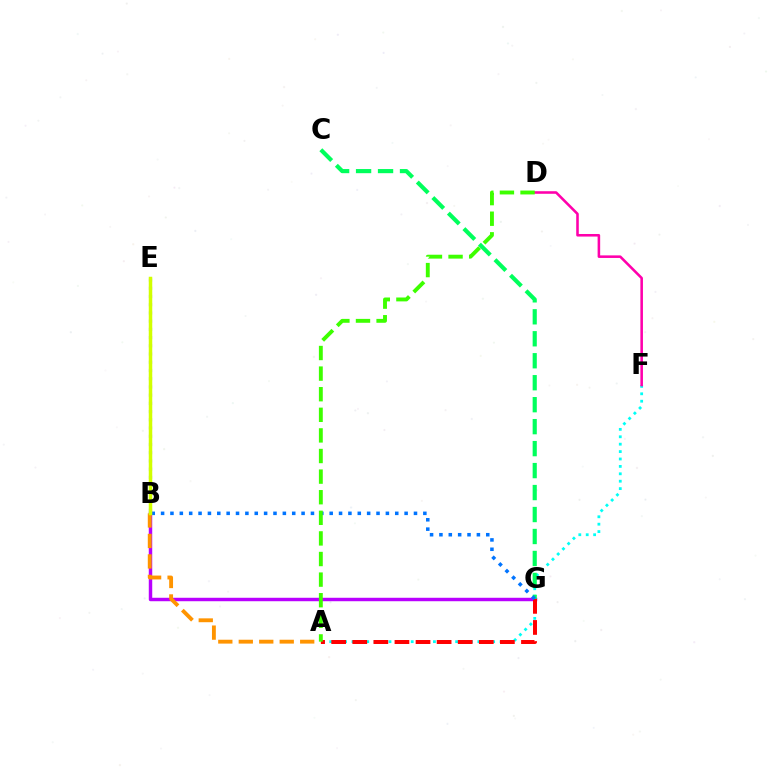{('A', 'F'): [{'color': '#00fff6', 'line_style': 'dotted', 'thickness': 2.01}], ('B', 'G'): [{'color': '#b900ff', 'line_style': 'solid', 'thickness': 2.49}, {'color': '#0074ff', 'line_style': 'dotted', 'thickness': 2.54}], ('A', 'G'): [{'color': '#ff0000', 'line_style': 'dashed', 'thickness': 2.86}], ('A', 'B'): [{'color': '#ff9400', 'line_style': 'dashed', 'thickness': 2.78}], ('B', 'E'): [{'color': '#2500ff', 'line_style': 'dotted', 'thickness': 2.23}, {'color': '#d1ff00', 'line_style': 'solid', 'thickness': 2.52}], ('D', 'F'): [{'color': '#ff00ac', 'line_style': 'solid', 'thickness': 1.85}], ('C', 'G'): [{'color': '#00ff5c', 'line_style': 'dashed', 'thickness': 2.98}], ('A', 'D'): [{'color': '#3dff00', 'line_style': 'dashed', 'thickness': 2.8}]}